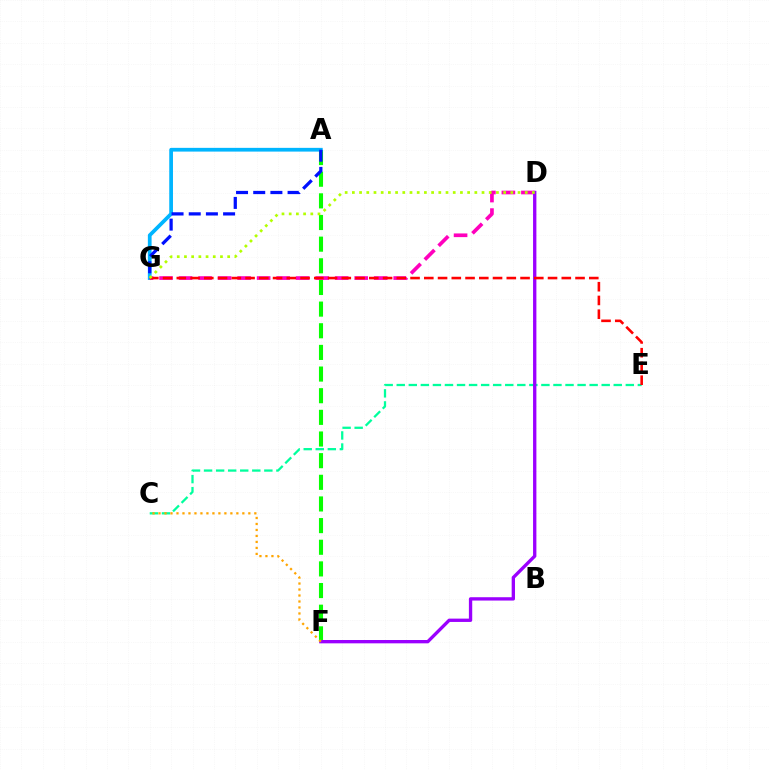{('A', 'F'): [{'color': '#08ff00', 'line_style': 'dashed', 'thickness': 2.94}], ('A', 'G'): [{'color': '#00b5ff', 'line_style': 'solid', 'thickness': 2.69}, {'color': '#0010ff', 'line_style': 'dashed', 'thickness': 2.33}], ('C', 'E'): [{'color': '#00ff9d', 'line_style': 'dashed', 'thickness': 1.64}], ('D', 'G'): [{'color': '#ff00bd', 'line_style': 'dashed', 'thickness': 2.65}, {'color': '#b3ff00', 'line_style': 'dotted', 'thickness': 1.96}], ('D', 'F'): [{'color': '#9b00ff', 'line_style': 'solid', 'thickness': 2.4}], ('E', 'G'): [{'color': '#ff0000', 'line_style': 'dashed', 'thickness': 1.87}], ('C', 'F'): [{'color': '#ffa500', 'line_style': 'dotted', 'thickness': 1.63}]}